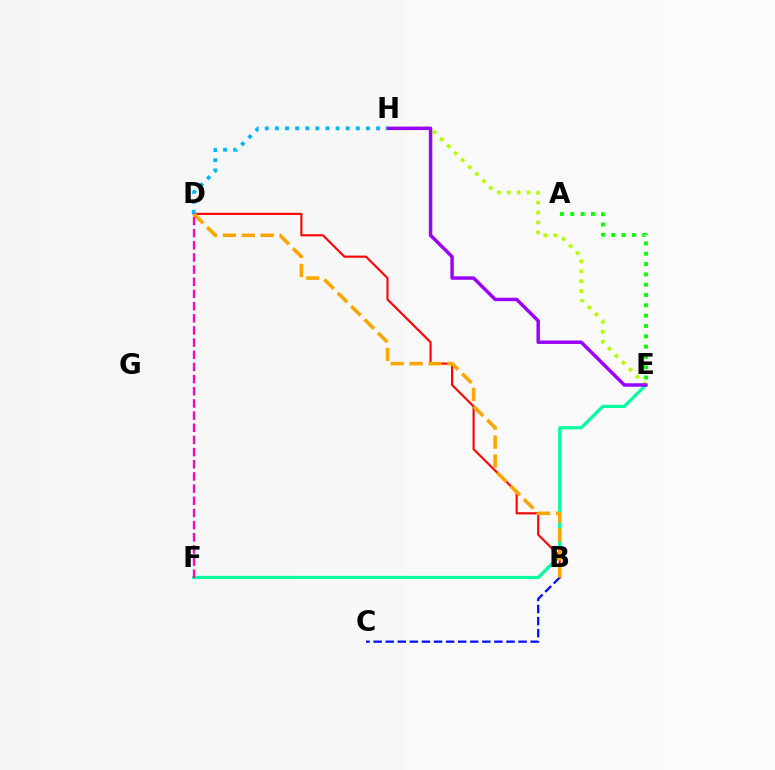{('E', 'F'): [{'color': '#00ff9d', 'line_style': 'solid', 'thickness': 2.31}], ('B', 'C'): [{'color': '#0010ff', 'line_style': 'dashed', 'thickness': 1.64}], ('A', 'E'): [{'color': '#08ff00', 'line_style': 'dotted', 'thickness': 2.8}], ('E', 'H'): [{'color': '#b3ff00', 'line_style': 'dotted', 'thickness': 2.69}, {'color': '#9b00ff', 'line_style': 'solid', 'thickness': 2.49}], ('B', 'D'): [{'color': '#ff0000', 'line_style': 'solid', 'thickness': 1.53}, {'color': '#ffa500', 'line_style': 'dashed', 'thickness': 2.57}], ('D', 'F'): [{'color': '#ff00bd', 'line_style': 'dashed', 'thickness': 1.65}], ('D', 'H'): [{'color': '#00b5ff', 'line_style': 'dotted', 'thickness': 2.75}]}